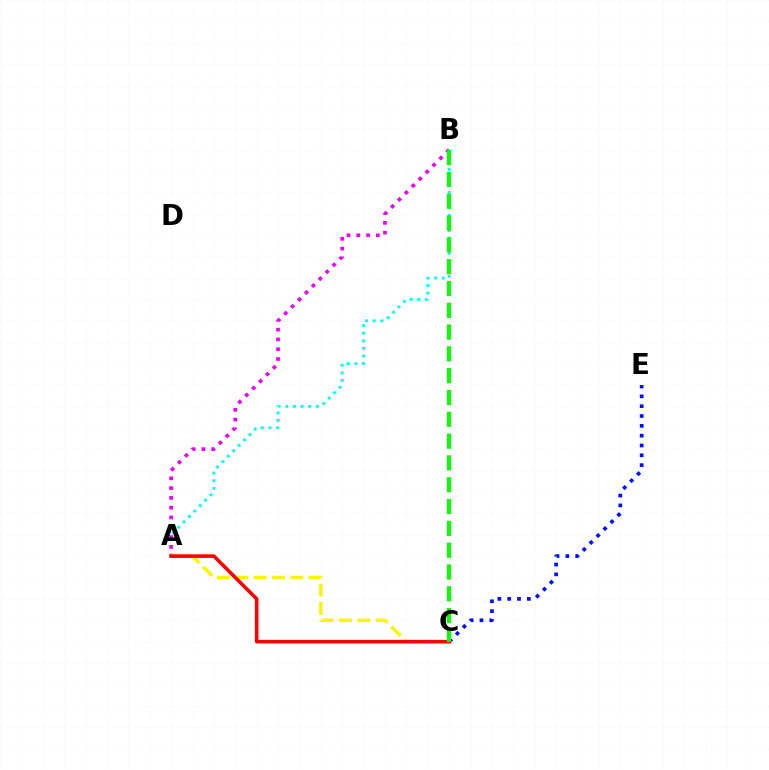{('A', 'B'): [{'color': '#00fff6', 'line_style': 'dotted', 'thickness': 2.08}, {'color': '#ee00ff', 'line_style': 'dotted', 'thickness': 2.66}], ('A', 'C'): [{'color': '#fcf500', 'line_style': 'dashed', 'thickness': 2.49}, {'color': '#ff0000', 'line_style': 'solid', 'thickness': 2.57}], ('C', 'E'): [{'color': '#0010ff', 'line_style': 'dotted', 'thickness': 2.67}], ('B', 'C'): [{'color': '#08ff00', 'line_style': 'dashed', 'thickness': 2.96}]}